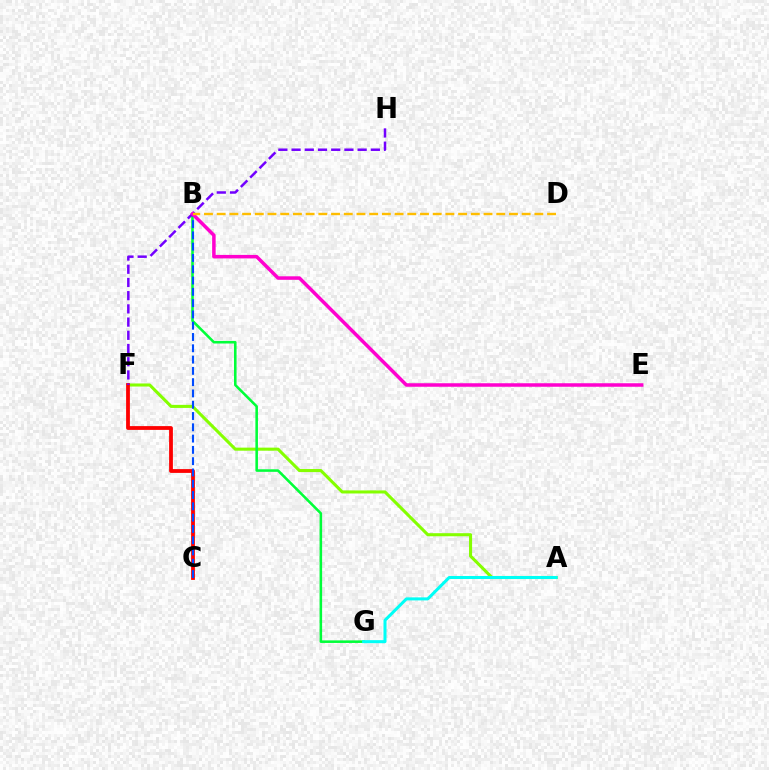{('A', 'F'): [{'color': '#84ff00', 'line_style': 'solid', 'thickness': 2.21}], ('C', 'F'): [{'color': '#ff0000', 'line_style': 'solid', 'thickness': 2.73}], ('B', 'G'): [{'color': '#00ff39', 'line_style': 'solid', 'thickness': 1.85}], ('B', 'C'): [{'color': '#004bff', 'line_style': 'dashed', 'thickness': 1.53}], ('F', 'H'): [{'color': '#7200ff', 'line_style': 'dashed', 'thickness': 1.79}], ('B', 'E'): [{'color': '#ff00cf', 'line_style': 'solid', 'thickness': 2.52}], ('B', 'D'): [{'color': '#ffbd00', 'line_style': 'dashed', 'thickness': 1.73}], ('A', 'G'): [{'color': '#00fff6', 'line_style': 'solid', 'thickness': 2.18}]}